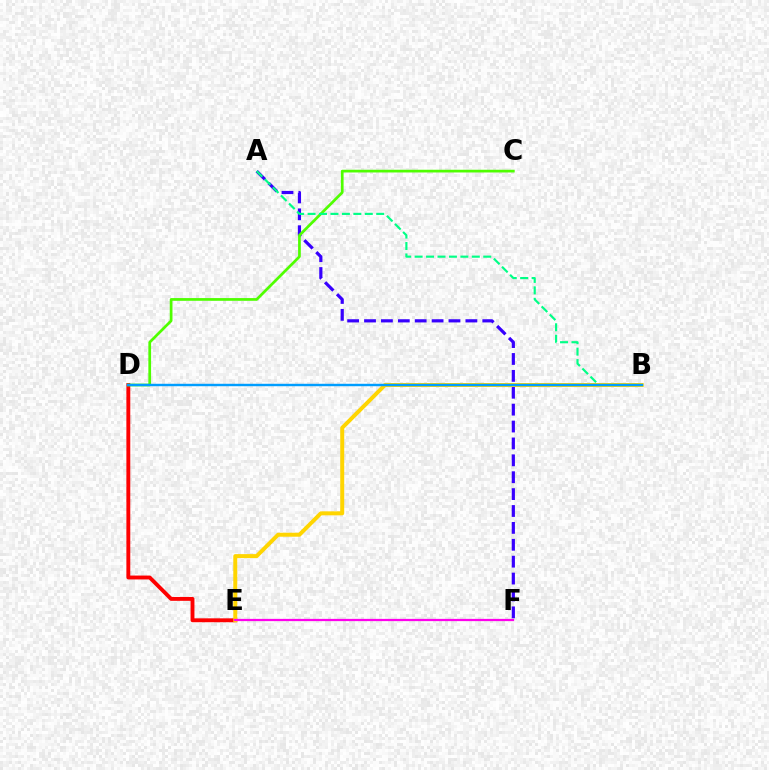{('A', 'F'): [{'color': '#3700ff', 'line_style': 'dashed', 'thickness': 2.29}], ('D', 'E'): [{'color': '#ff0000', 'line_style': 'solid', 'thickness': 2.8}], ('C', 'D'): [{'color': '#4fff00', 'line_style': 'solid', 'thickness': 1.96}], ('A', 'B'): [{'color': '#00ff86', 'line_style': 'dashed', 'thickness': 1.55}], ('B', 'E'): [{'color': '#ffd500', 'line_style': 'solid', 'thickness': 2.87}], ('B', 'D'): [{'color': '#009eff', 'line_style': 'solid', 'thickness': 1.75}], ('E', 'F'): [{'color': '#ff00ed', 'line_style': 'solid', 'thickness': 1.62}]}